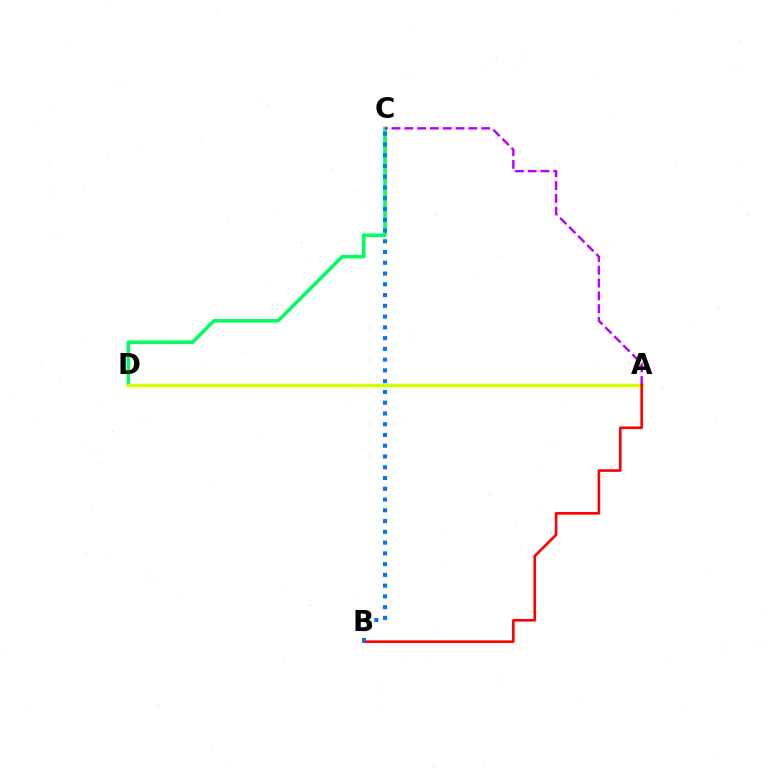{('C', 'D'): [{'color': '#00ff5c', 'line_style': 'solid', 'thickness': 2.56}], ('A', 'D'): [{'color': '#d1ff00', 'line_style': 'solid', 'thickness': 2.45}], ('A', 'C'): [{'color': '#b900ff', 'line_style': 'dashed', 'thickness': 1.74}], ('A', 'B'): [{'color': '#ff0000', 'line_style': 'solid', 'thickness': 1.88}], ('B', 'C'): [{'color': '#0074ff', 'line_style': 'dotted', 'thickness': 2.92}]}